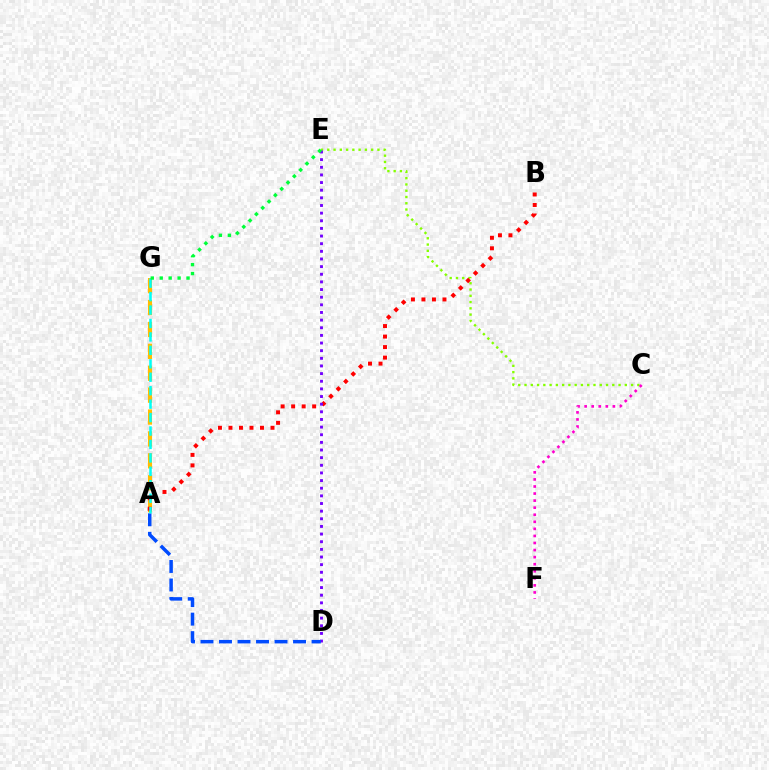{('A', 'G'): [{'color': '#ffbd00', 'line_style': 'dashed', 'thickness': 2.98}, {'color': '#00fff6', 'line_style': 'dashed', 'thickness': 1.83}], ('C', 'E'): [{'color': '#84ff00', 'line_style': 'dotted', 'thickness': 1.7}], ('A', 'B'): [{'color': '#ff0000', 'line_style': 'dotted', 'thickness': 2.86}], ('D', 'E'): [{'color': '#7200ff', 'line_style': 'dotted', 'thickness': 2.08}], ('C', 'F'): [{'color': '#ff00cf', 'line_style': 'dotted', 'thickness': 1.92}], ('A', 'D'): [{'color': '#004bff', 'line_style': 'dashed', 'thickness': 2.51}], ('E', 'G'): [{'color': '#00ff39', 'line_style': 'dotted', 'thickness': 2.43}]}